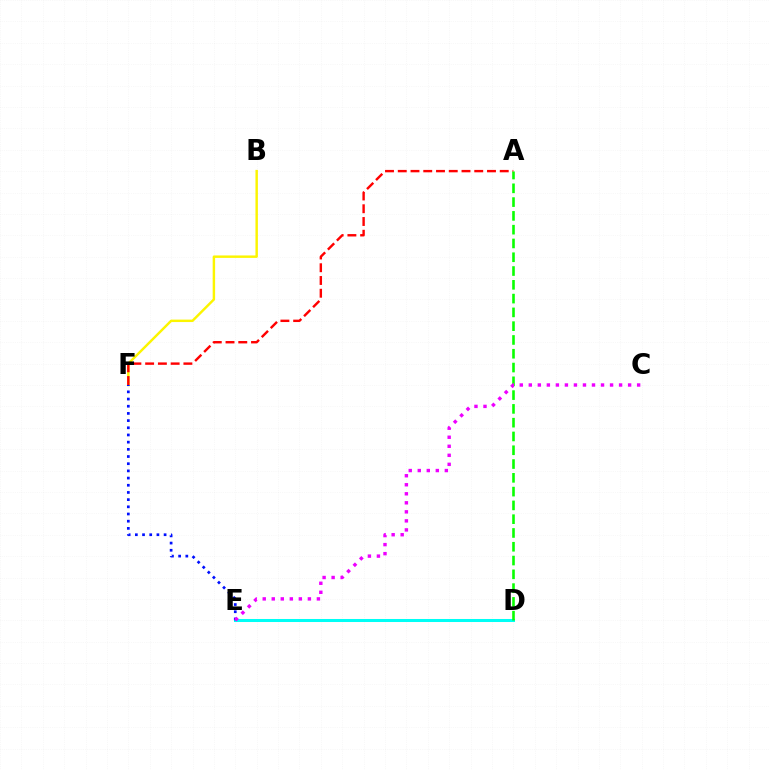{('D', 'E'): [{'color': '#00fff6', 'line_style': 'solid', 'thickness': 2.18}], ('B', 'F'): [{'color': '#fcf500', 'line_style': 'solid', 'thickness': 1.76}], ('E', 'F'): [{'color': '#0010ff', 'line_style': 'dotted', 'thickness': 1.95}], ('A', 'F'): [{'color': '#ff0000', 'line_style': 'dashed', 'thickness': 1.73}], ('A', 'D'): [{'color': '#08ff00', 'line_style': 'dashed', 'thickness': 1.87}], ('C', 'E'): [{'color': '#ee00ff', 'line_style': 'dotted', 'thickness': 2.45}]}